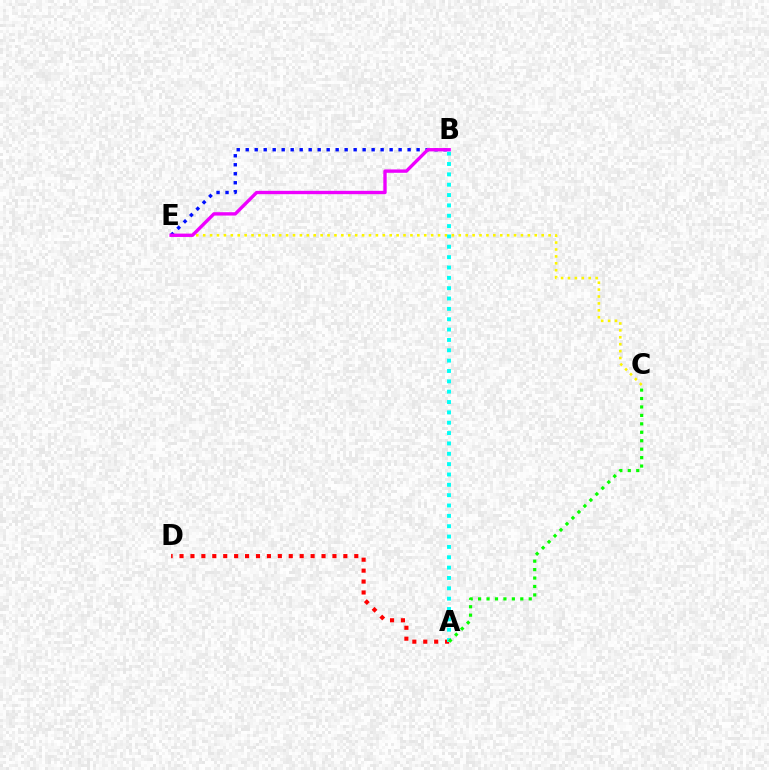{('B', 'E'): [{'color': '#0010ff', 'line_style': 'dotted', 'thickness': 2.44}, {'color': '#ee00ff', 'line_style': 'solid', 'thickness': 2.42}], ('C', 'E'): [{'color': '#fcf500', 'line_style': 'dotted', 'thickness': 1.88}], ('A', 'D'): [{'color': '#ff0000', 'line_style': 'dotted', 'thickness': 2.97}], ('A', 'B'): [{'color': '#00fff6', 'line_style': 'dotted', 'thickness': 2.81}], ('A', 'C'): [{'color': '#08ff00', 'line_style': 'dotted', 'thickness': 2.29}]}